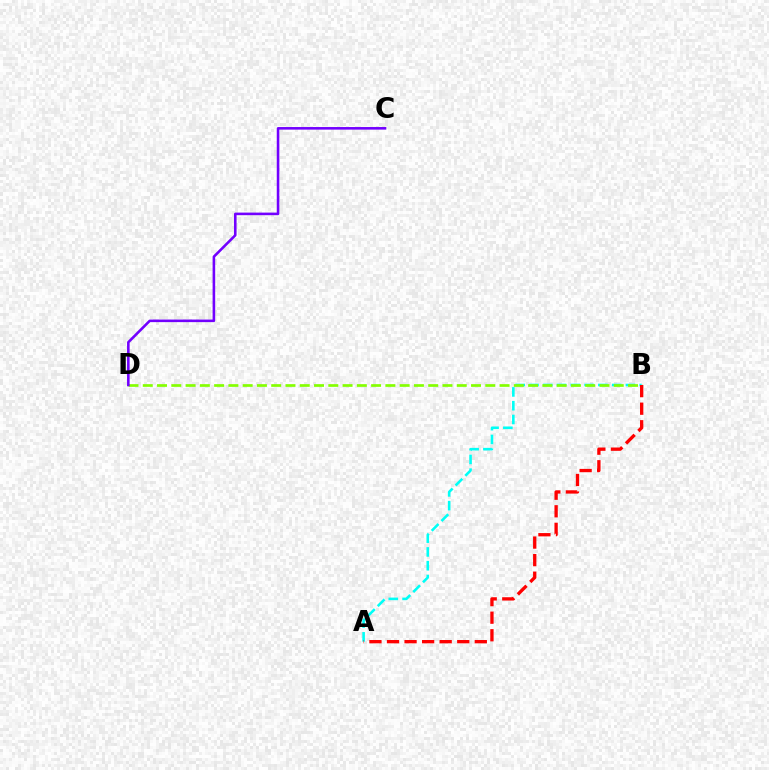{('A', 'B'): [{'color': '#00fff6', 'line_style': 'dashed', 'thickness': 1.87}, {'color': '#ff0000', 'line_style': 'dashed', 'thickness': 2.39}], ('B', 'D'): [{'color': '#84ff00', 'line_style': 'dashed', 'thickness': 1.94}], ('C', 'D'): [{'color': '#7200ff', 'line_style': 'solid', 'thickness': 1.86}]}